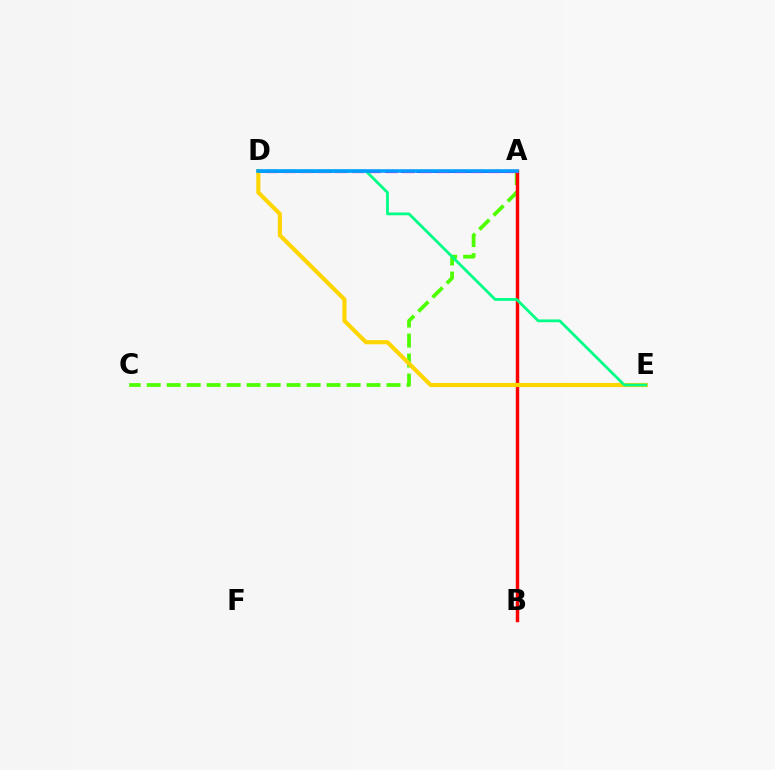{('A', 'D'): [{'color': '#3700ff', 'line_style': 'dashed', 'thickness': 2.15}, {'color': '#ff00ed', 'line_style': 'dashed', 'thickness': 2.32}, {'color': '#009eff', 'line_style': 'solid', 'thickness': 2.54}], ('A', 'C'): [{'color': '#4fff00', 'line_style': 'dashed', 'thickness': 2.71}], ('A', 'B'): [{'color': '#ff0000', 'line_style': 'solid', 'thickness': 2.47}], ('D', 'E'): [{'color': '#ffd500', 'line_style': 'solid', 'thickness': 2.97}, {'color': '#00ff86', 'line_style': 'solid', 'thickness': 2.01}]}